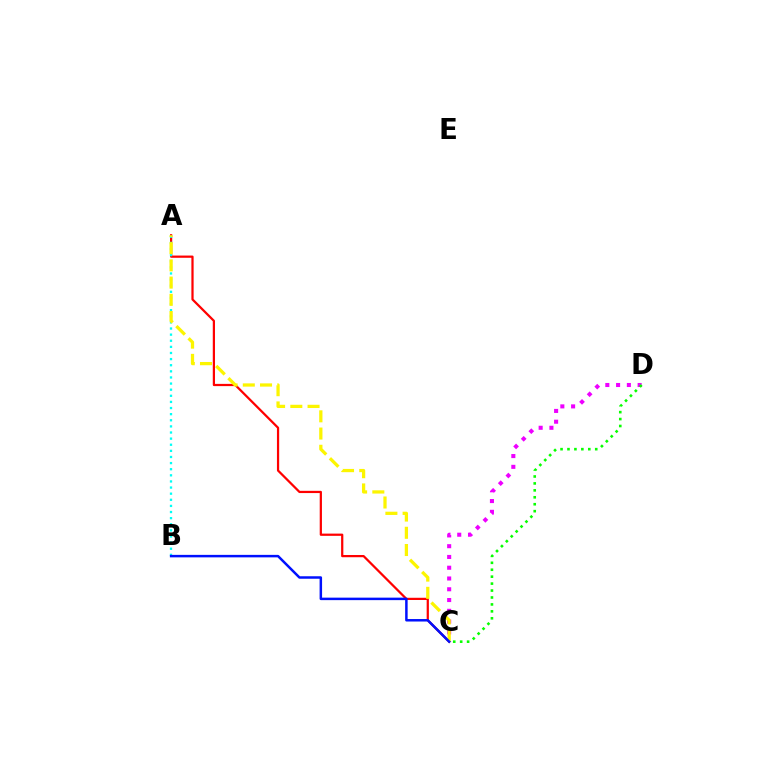{('A', 'C'): [{'color': '#ff0000', 'line_style': 'solid', 'thickness': 1.61}, {'color': '#fcf500', 'line_style': 'dashed', 'thickness': 2.34}], ('A', 'B'): [{'color': '#00fff6', 'line_style': 'dotted', 'thickness': 1.66}], ('C', 'D'): [{'color': '#ee00ff', 'line_style': 'dotted', 'thickness': 2.93}, {'color': '#08ff00', 'line_style': 'dotted', 'thickness': 1.88}], ('B', 'C'): [{'color': '#0010ff', 'line_style': 'solid', 'thickness': 1.79}]}